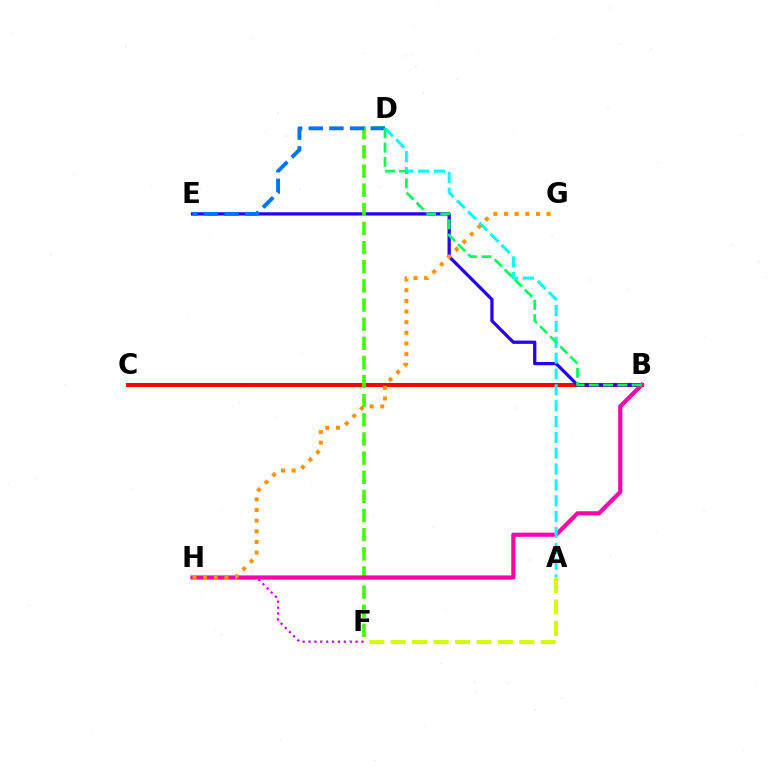{('B', 'C'): [{'color': '#ff0000', 'line_style': 'solid', 'thickness': 2.92}], ('B', 'E'): [{'color': '#2500ff', 'line_style': 'solid', 'thickness': 2.35}], ('D', 'F'): [{'color': '#3dff00', 'line_style': 'dashed', 'thickness': 2.6}], ('F', 'H'): [{'color': '#b900ff', 'line_style': 'dotted', 'thickness': 1.6}], ('A', 'F'): [{'color': '#d1ff00', 'line_style': 'dashed', 'thickness': 2.91}], ('B', 'H'): [{'color': '#ff00ac', 'line_style': 'solid', 'thickness': 3.0}], ('A', 'D'): [{'color': '#00fff6', 'line_style': 'dashed', 'thickness': 2.15}], ('D', 'E'): [{'color': '#0074ff', 'line_style': 'dashed', 'thickness': 2.81}], ('G', 'H'): [{'color': '#ff9400', 'line_style': 'dotted', 'thickness': 2.89}], ('B', 'D'): [{'color': '#00ff5c', 'line_style': 'dashed', 'thickness': 1.94}]}